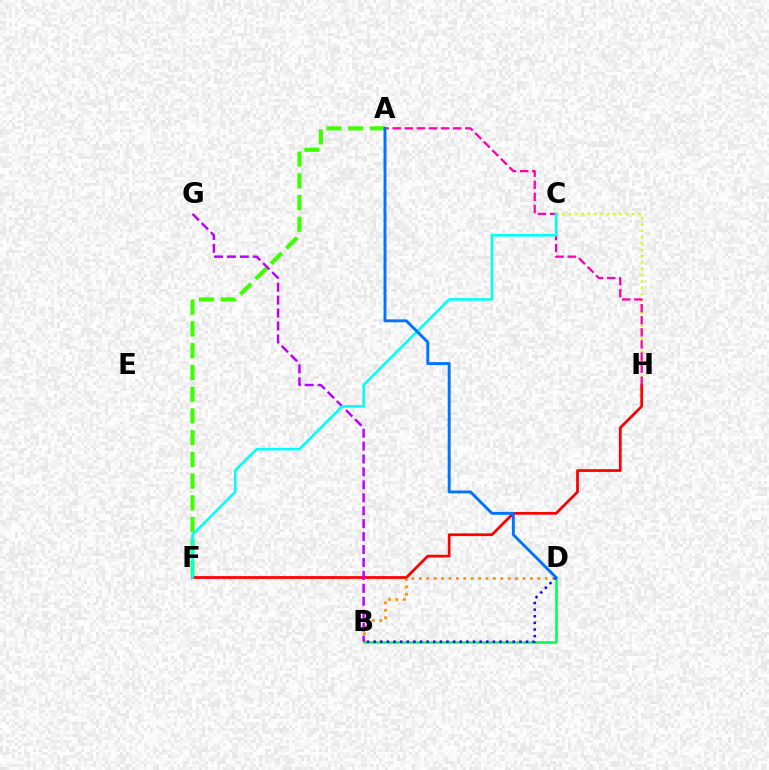{('B', 'D'): [{'color': '#ff9400', 'line_style': 'dotted', 'thickness': 2.01}, {'color': '#00ff5c', 'line_style': 'solid', 'thickness': 1.87}, {'color': '#2500ff', 'line_style': 'dotted', 'thickness': 1.8}], ('C', 'H'): [{'color': '#d1ff00', 'line_style': 'dotted', 'thickness': 1.72}], ('F', 'H'): [{'color': '#ff0000', 'line_style': 'solid', 'thickness': 1.97}], ('A', 'H'): [{'color': '#ff00ac', 'line_style': 'dashed', 'thickness': 1.64}], ('A', 'F'): [{'color': '#3dff00', 'line_style': 'dashed', 'thickness': 2.95}], ('B', 'G'): [{'color': '#b900ff', 'line_style': 'dashed', 'thickness': 1.76}], ('C', 'F'): [{'color': '#00fff6', 'line_style': 'solid', 'thickness': 1.86}], ('A', 'D'): [{'color': '#0074ff', 'line_style': 'solid', 'thickness': 2.1}]}